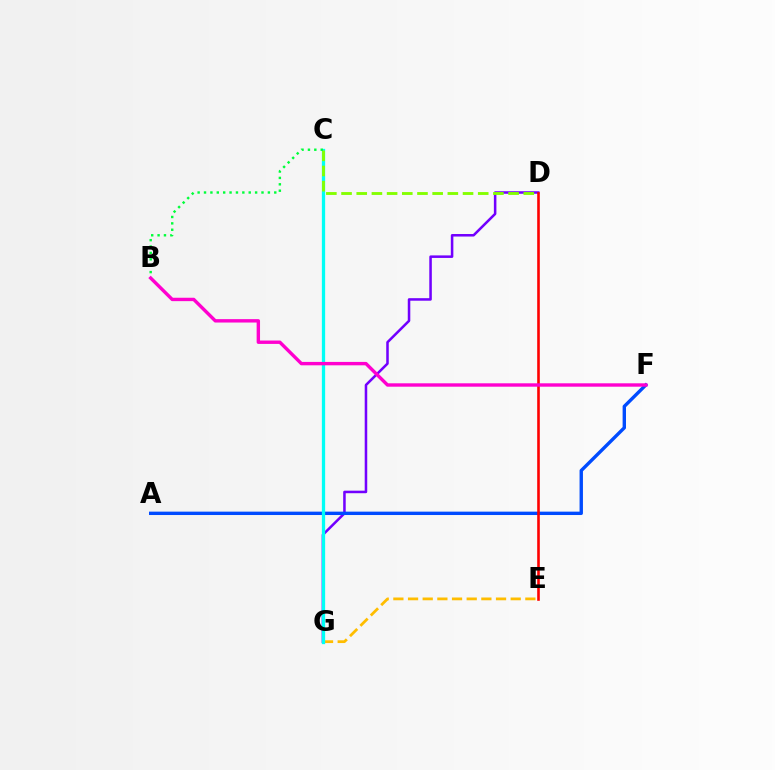{('D', 'G'): [{'color': '#7200ff', 'line_style': 'solid', 'thickness': 1.82}], ('A', 'F'): [{'color': '#004bff', 'line_style': 'solid', 'thickness': 2.44}], ('E', 'G'): [{'color': '#ffbd00', 'line_style': 'dashed', 'thickness': 1.99}], ('C', 'G'): [{'color': '#00fff6', 'line_style': 'solid', 'thickness': 2.37}], ('C', 'D'): [{'color': '#84ff00', 'line_style': 'dashed', 'thickness': 2.06}], ('B', 'C'): [{'color': '#00ff39', 'line_style': 'dotted', 'thickness': 1.74}], ('D', 'E'): [{'color': '#ff0000', 'line_style': 'solid', 'thickness': 1.87}], ('B', 'F'): [{'color': '#ff00cf', 'line_style': 'solid', 'thickness': 2.44}]}